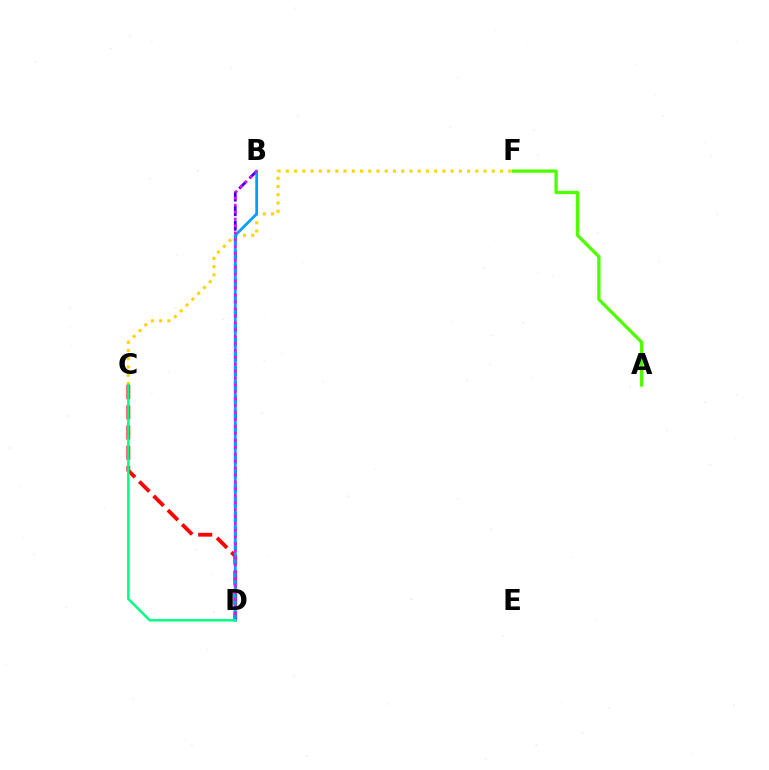{('C', 'F'): [{'color': '#ffd500', 'line_style': 'dotted', 'thickness': 2.24}], ('B', 'D'): [{'color': '#3700ff', 'line_style': 'dashed', 'thickness': 1.98}, {'color': '#009eff', 'line_style': 'solid', 'thickness': 1.99}, {'color': '#ff00ed', 'line_style': 'dotted', 'thickness': 1.88}], ('C', 'D'): [{'color': '#ff0000', 'line_style': 'dashed', 'thickness': 2.75}, {'color': '#00ff86', 'line_style': 'solid', 'thickness': 1.78}], ('A', 'F'): [{'color': '#4fff00', 'line_style': 'solid', 'thickness': 2.38}]}